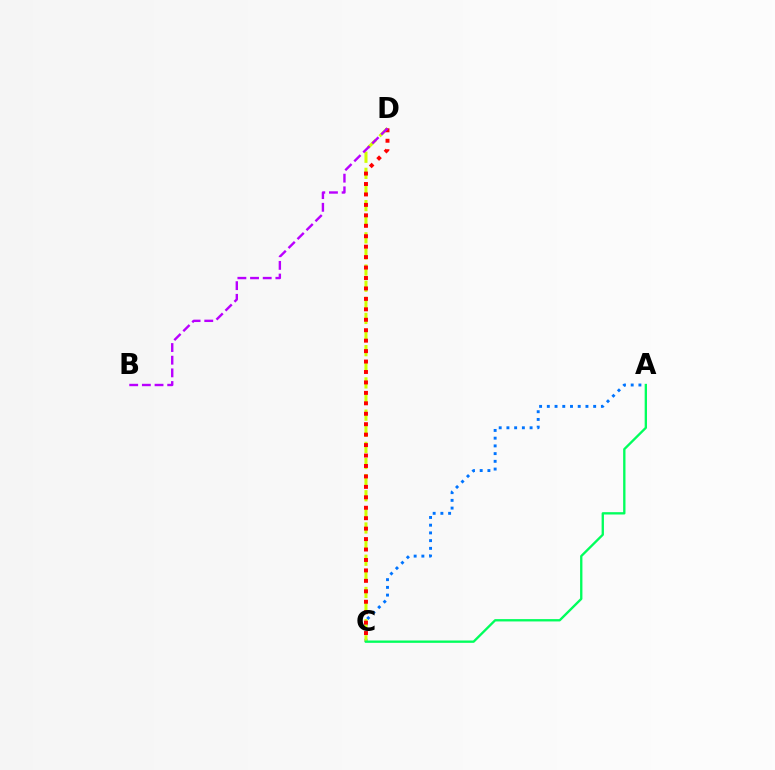{('A', 'C'): [{'color': '#0074ff', 'line_style': 'dotted', 'thickness': 2.1}, {'color': '#00ff5c', 'line_style': 'solid', 'thickness': 1.68}], ('C', 'D'): [{'color': '#d1ff00', 'line_style': 'dashed', 'thickness': 2.19}, {'color': '#ff0000', 'line_style': 'dotted', 'thickness': 2.84}], ('B', 'D'): [{'color': '#b900ff', 'line_style': 'dashed', 'thickness': 1.72}]}